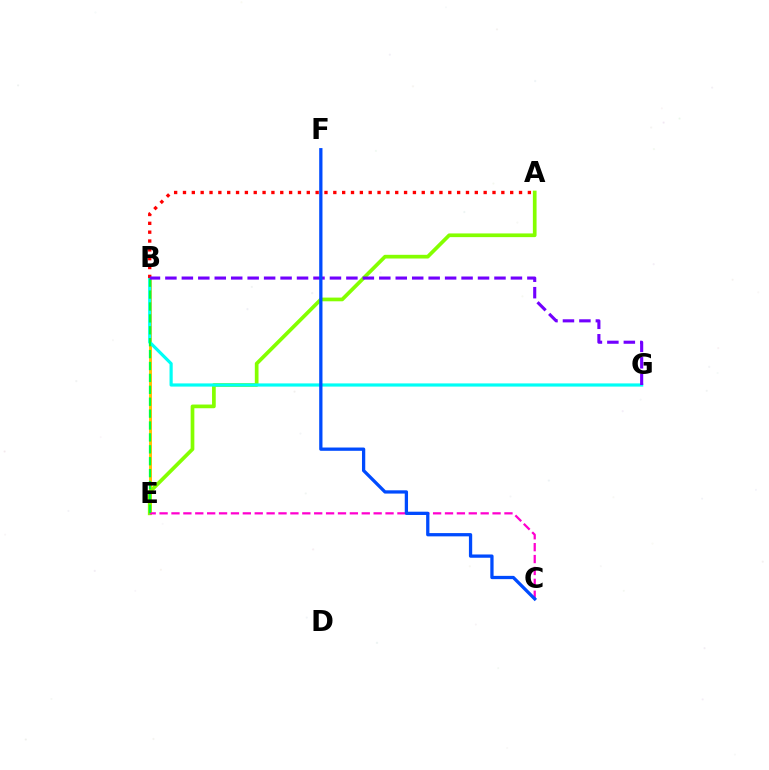{('B', 'E'): [{'color': '#ffbd00', 'line_style': 'solid', 'thickness': 2.08}, {'color': '#00ff39', 'line_style': 'dashed', 'thickness': 1.62}], ('A', 'E'): [{'color': '#84ff00', 'line_style': 'solid', 'thickness': 2.66}], ('C', 'E'): [{'color': '#ff00cf', 'line_style': 'dashed', 'thickness': 1.62}], ('B', 'G'): [{'color': '#00fff6', 'line_style': 'solid', 'thickness': 2.29}, {'color': '#7200ff', 'line_style': 'dashed', 'thickness': 2.24}], ('A', 'B'): [{'color': '#ff0000', 'line_style': 'dotted', 'thickness': 2.4}], ('C', 'F'): [{'color': '#004bff', 'line_style': 'solid', 'thickness': 2.36}]}